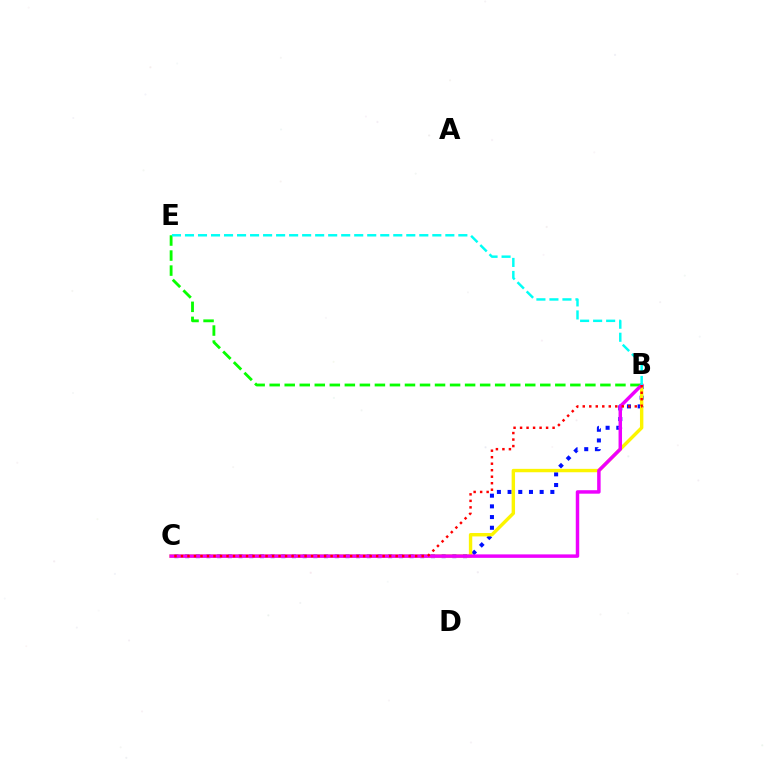{('B', 'C'): [{'color': '#0010ff', 'line_style': 'dotted', 'thickness': 2.9}, {'color': '#fcf500', 'line_style': 'solid', 'thickness': 2.45}, {'color': '#ee00ff', 'line_style': 'solid', 'thickness': 2.5}, {'color': '#ff0000', 'line_style': 'dotted', 'thickness': 1.77}], ('B', 'E'): [{'color': '#08ff00', 'line_style': 'dashed', 'thickness': 2.04}, {'color': '#00fff6', 'line_style': 'dashed', 'thickness': 1.77}]}